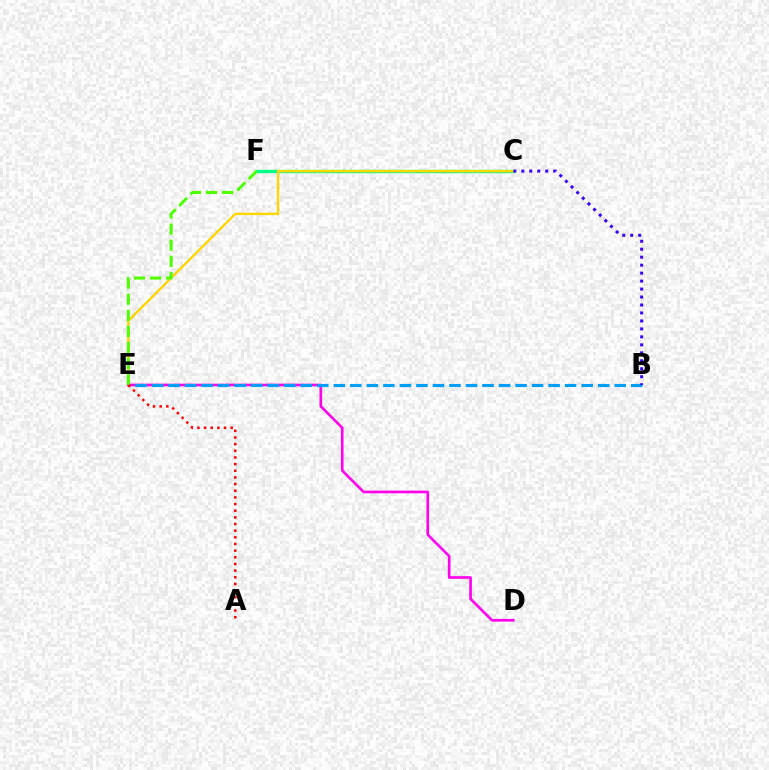{('C', 'F'): [{'color': '#00ff86', 'line_style': 'solid', 'thickness': 2.41}], ('C', 'E'): [{'color': '#ffd500', 'line_style': 'solid', 'thickness': 1.72}], ('D', 'E'): [{'color': '#ff00ed', 'line_style': 'solid', 'thickness': 1.91}], ('B', 'E'): [{'color': '#009eff', 'line_style': 'dashed', 'thickness': 2.24}], ('B', 'C'): [{'color': '#3700ff', 'line_style': 'dotted', 'thickness': 2.17}], ('E', 'F'): [{'color': '#4fff00', 'line_style': 'dashed', 'thickness': 2.19}], ('A', 'E'): [{'color': '#ff0000', 'line_style': 'dotted', 'thickness': 1.81}]}